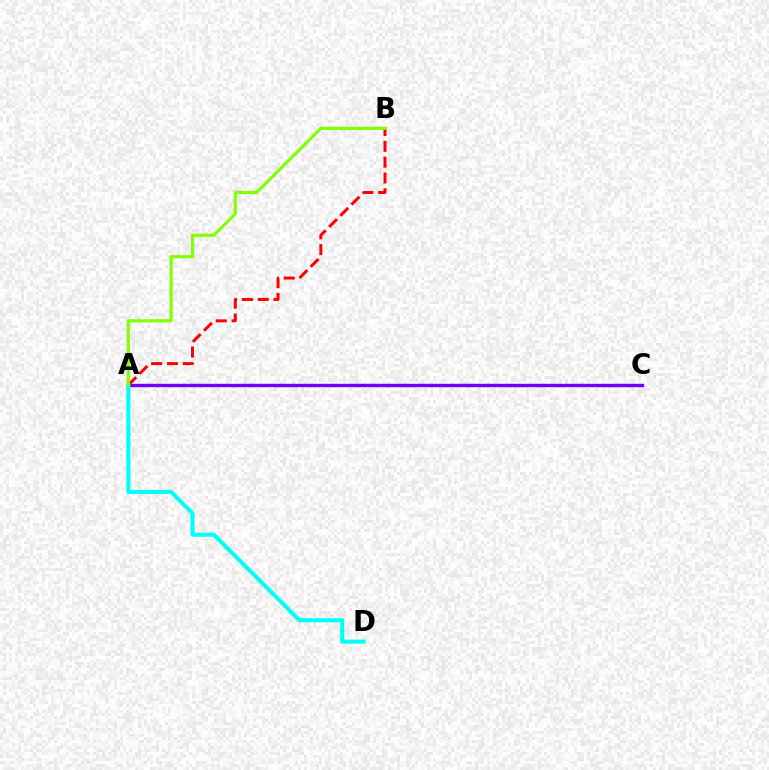{('A', 'C'): [{'color': '#7200ff', 'line_style': 'solid', 'thickness': 2.44}], ('A', 'B'): [{'color': '#ff0000', 'line_style': 'dashed', 'thickness': 2.15}, {'color': '#84ff00', 'line_style': 'solid', 'thickness': 2.29}], ('A', 'D'): [{'color': '#00fff6', 'line_style': 'solid', 'thickness': 2.91}]}